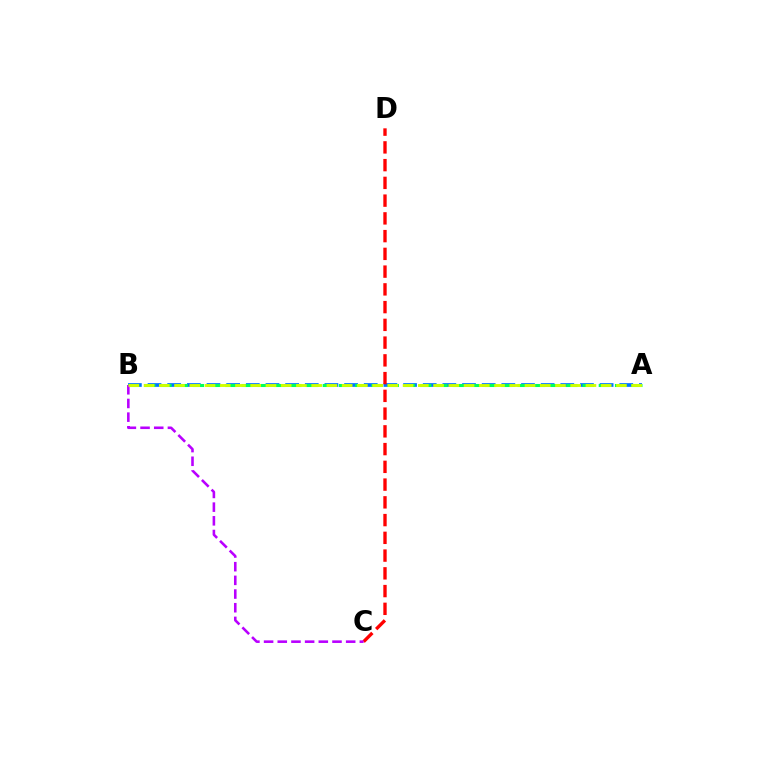{('A', 'B'): [{'color': '#0074ff', 'line_style': 'dashed', 'thickness': 2.67}, {'color': '#00ff5c', 'line_style': 'dashed', 'thickness': 2.21}, {'color': '#d1ff00', 'line_style': 'dashed', 'thickness': 2.07}], ('C', 'D'): [{'color': '#ff0000', 'line_style': 'dashed', 'thickness': 2.41}], ('B', 'C'): [{'color': '#b900ff', 'line_style': 'dashed', 'thickness': 1.86}]}